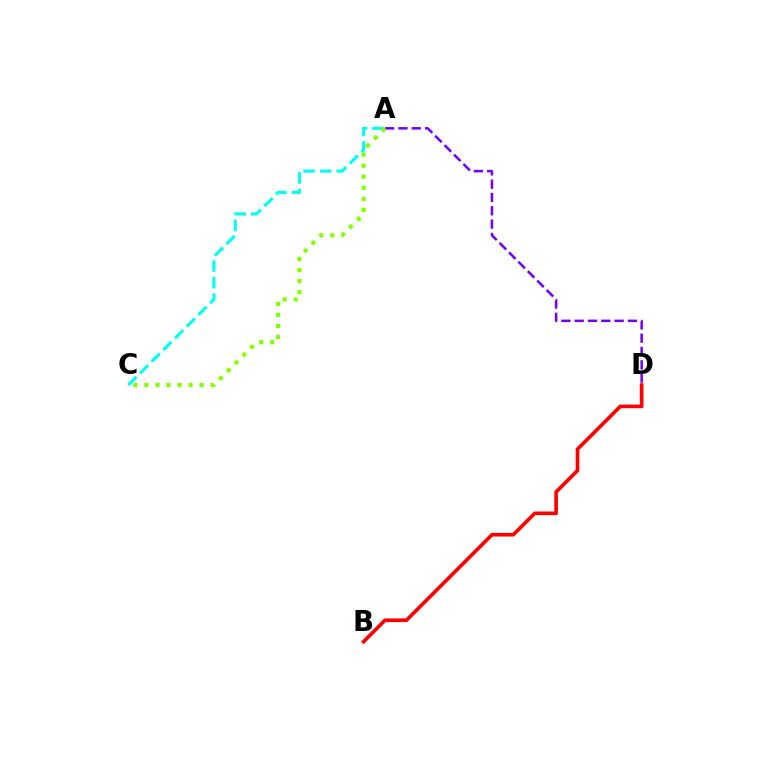{('A', 'D'): [{'color': '#7200ff', 'line_style': 'dashed', 'thickness': 1.81}], ('B', 'D'): [{'color': '#ff0000', 'line_style': 'solid', 'thickness': 2.62}], ('A', 'C'): [{'color': '#00fff6', 'line_style': 'dashed', 'thickness': 2.24}, {'color': '#84ff00', 'line_style': 'dotted', 'thickness': 3.0}]}